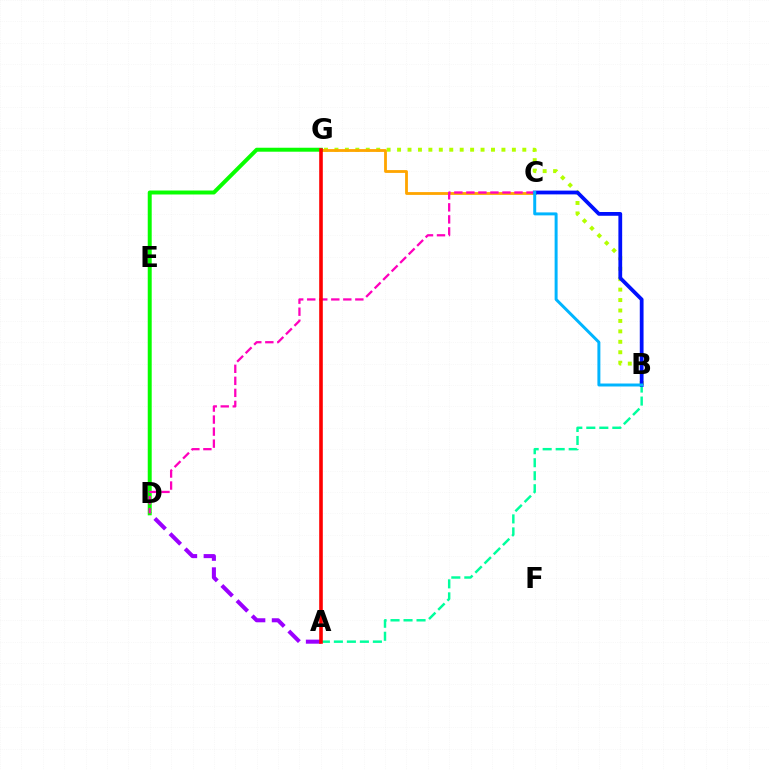{('A', 'D'): [{'color': '#9b00ff', 'line_style': 'dashed', 'thickness': 2.91}], ('A', 'B'): [{'color': '#00ff9d', 'line_style': 'dashed', 'thickness': 1.77}], ('B', 'G'): [{'color': '#b3ff00', 'line_style': 'dotted', 'thickness': 2.84}], ('C', 'G'): [{'color': '#ffa500', 'line_style': 'solid', 'thickness': 2.02}], ('D', 'G'): [{'color': '#08ff00', 'line_style': 'solid', 'thickness': 2.85}], ('B', 'C'): [{'color': '#0010ff', 'line_style': 'solid', 'thickness': 2.71}, {'color': '#00b5ff', 'line_style': 'solid', 'thickness': 2.14}], ('C', 'D'): [{'color': '#ff00bd', 'line_style': 'dashed', 'thickness': 1.63}], ('A', 'G'): [{'color': '#ff0000', 'line_style': 'solid', 'thickness': 2.59}]}